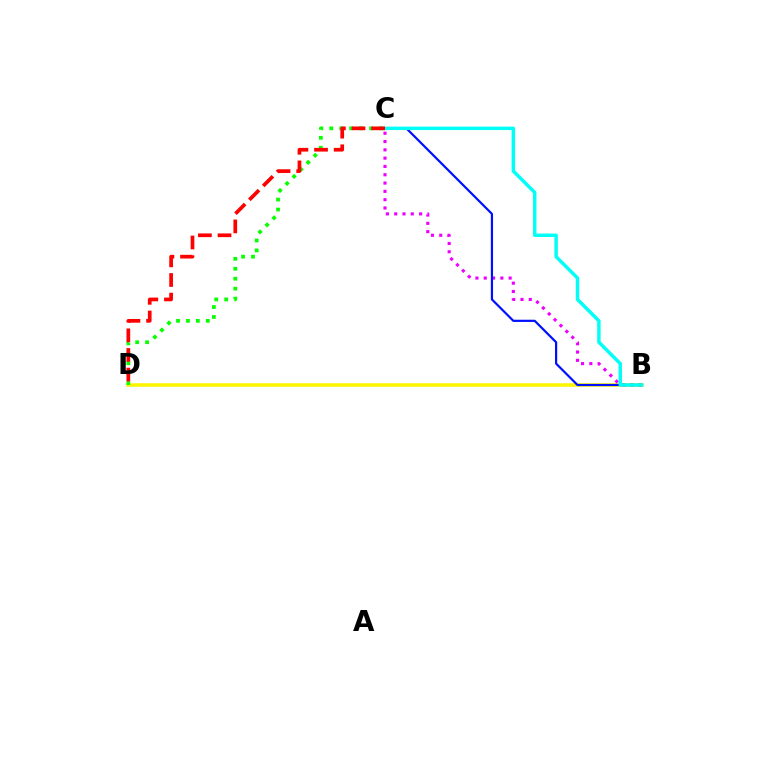{('B', 'D'): [{'color': '#fcf500', 'line_style': 'solid', 'thickness': 2.53}], ('C', 'D'): [{'color': '#08ff00', 'line_style': 'dotted', 'thickness': 2.7}, {'color': '#ff0000', 'line_style': 'dashed', 'thickness': 2.67}], ('B', 'C'): [{'color': '#ee00ff', 'line_style': 'dotted', 'thickness': 2.26}, {'color': '#0010ff', 'line_style': 'solid', 'thickness': 1.59}, {'color': '#00fff6', 'line_style': 'solid', 'thickness': 2.48}]}